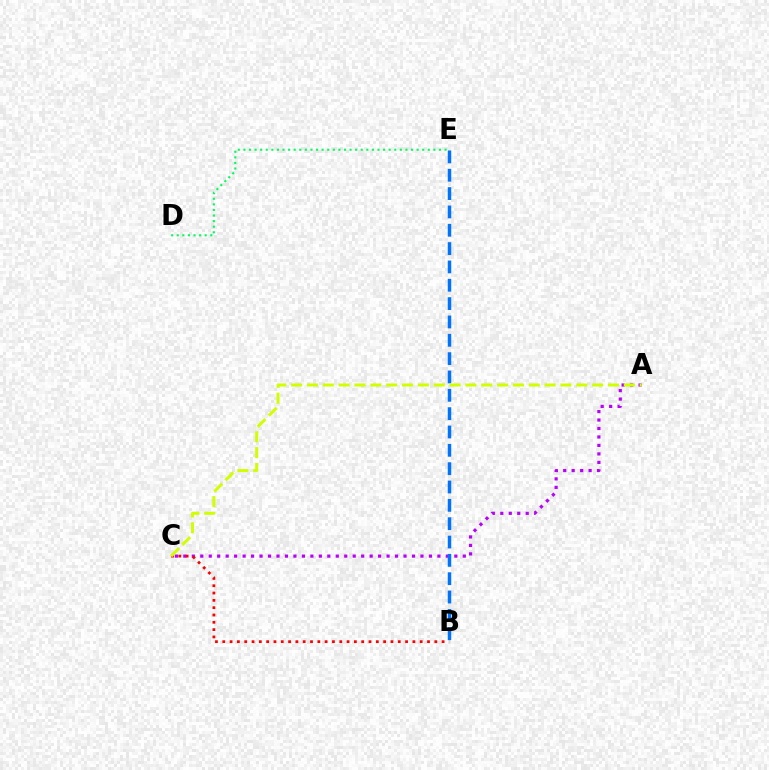{('A', 'C'): [{'color': '#b900ff', 'line_style': 'dotted', 'thickness': 2.3}, {'color': '#d1ff00', 'line_style': 'dashed', 'thickness': 2.15}], ('D', 'E'): [{'color': '#00ff5c', 'line_style': 'dotted', 'thickness': 1.52}], ('B', 'E'): [{'color': '#0074ff', 'line_style': 'dashed', 'thickness': 2.49}], ('B', 'C'): [{'color': '#ff0000', 'line_style': 'dotted', 'thickness': 1.99}]}